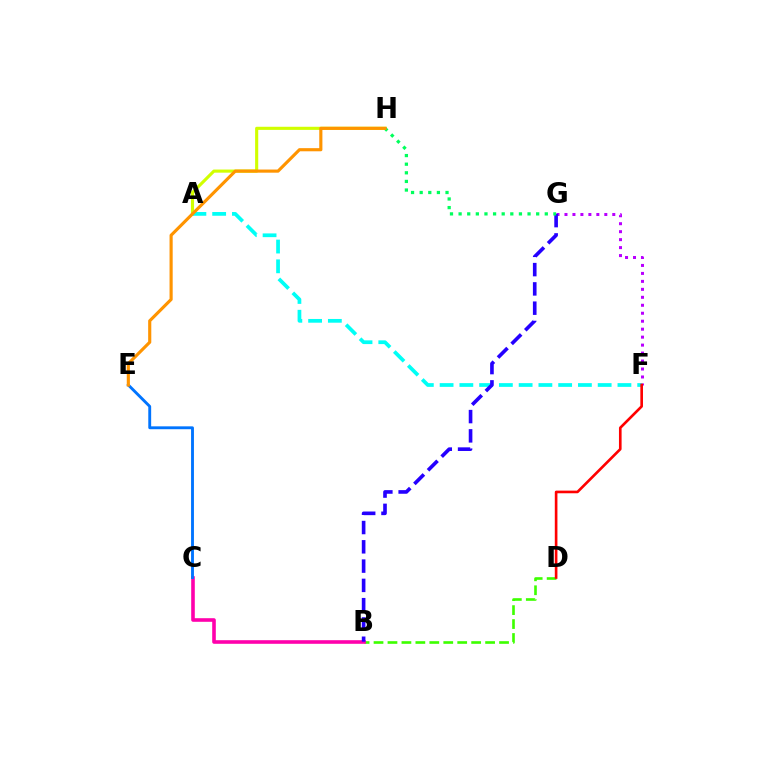{('B', 'D'): [{'color': '#3dff00', 'line_style': 'dashed', 'thickness': 1.89}], ('B', 'C'): [{'color': '#ff00ac', 'line_style': 'solid', 'thickness': 2.59}], ('F', 'G'): [{'color': '#b900ff', 'line_style': 'dotted', 'thickness': 2.16}], ('A', 'H'): [{'color': '#d1ff00', 'line_style': 'solid', 'thickness': 2.24}], ('A', 'F'): [{'color': '#00fff6', 'line_style': 'dashed', 'thickness': 2.68}], ('C', 'E'): [{'color': '#0074ff', 'line_style': 'solid', 'thickness': 2.07}], ('B', 'G'): [{'color': '#2500ff', 'line_style': 'dashed', 'thickness': 2.62}], ('G', 'H'): [{'color': '#00ff5c', 'line_style': 'dotted', 'thickness': 2.34}], ('E', 'H'): [{'color': '#ff9400', 'line_style': 'solid', 'thickness': 2.26}], ('D', 'F'): [{'color': '#ff0000', 'line_style': 'solid', 'thickness': 1.9}]}